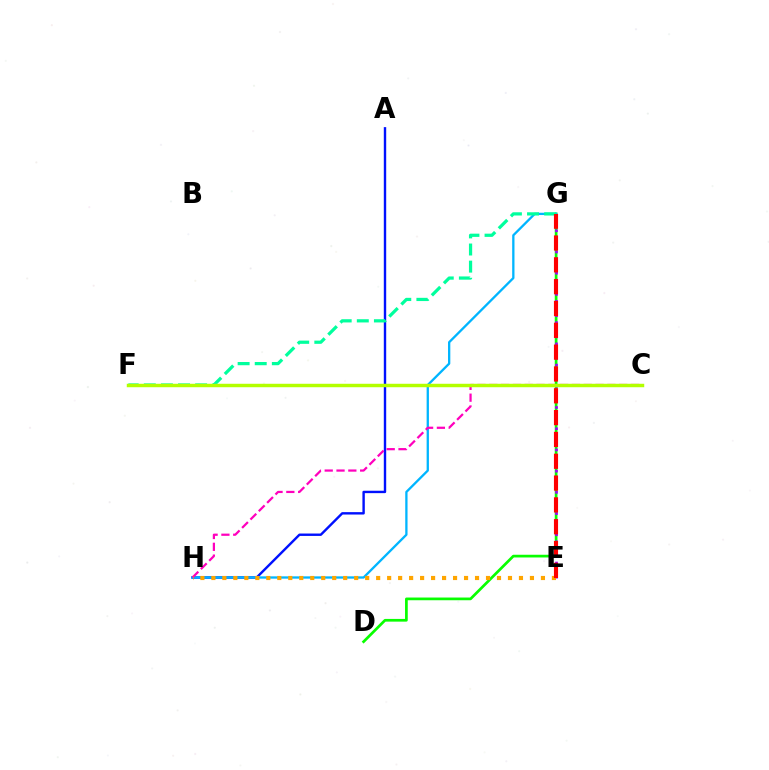{('D', 'G'): [{'color': '#08ff00', 'line_style': 'solid', 'thickness': 1.95}], ('E', 'G'): [{'color': '#9b00ff', 'line_style': 'dotted', 'thickness': 1.92}, {'color': '#ff0000', 'line_style': 'dashed', 'thickness': 2.96}], ('A', 'H'): [{'color': '#0010ff', 'line_style': 'solid', 'thickness': 1.73}], ('G', 'H'): [{'color': '#00b5ff', 'line_style': 'solid', 'thickness': 1.66}], ('C', 'H'): [{'color': '#ff00bd', 'line_style': 'dashed', 'thickness': 1.6}], ('F', 'G'): [{'color': '#00ff9d', 'line_style': 'dashed', 'thickness': 2.32}], ('E', 'H'): [{'color': '#ffa500', 'line_style': 'dotted', 'thickness': 2.98}], ('C', 'F'): [{'color': '#b3ff00', 'line_style': 'solid', 'thickness': 2.49}]}